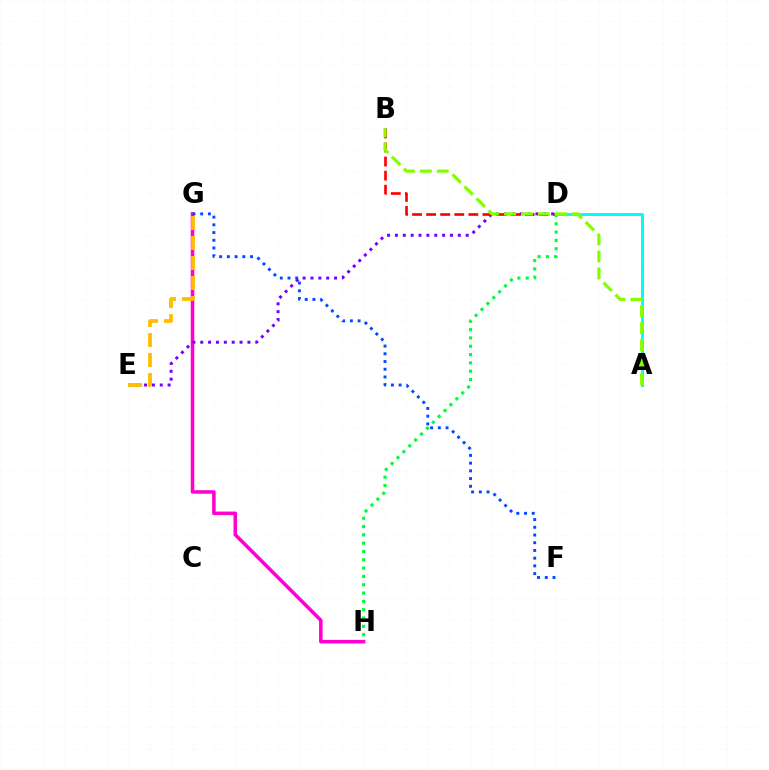{('G', 'H'): [{'color': '#ff00cf', 'line_style': 'solid', 'thickness': 2.54}], ('F', 'G'): [{'color': '#004bff', 'line_style': 'dotted', 'thickness': 2.1}], ('D', 'E'): [{'color': '#7200ff', 'line_style': 'dotted', 'thickness': 2.14}], ('E', 'G'): [{'color': '#ffbd00', 'line_style': 'dashed', 'thickness': 2.72}], ('B', 'D'): [{'color': '#ff0000', 'line_style': 'dashed', 'thickness': 1.91}], ('A', 'D'): [{'color': '#00fff6', 'line_style': 'solid', 'thickness': 2.15}], ('D', 'H'): [{'color': '#00ff39', 'line_style': 'dotted', 'thickness': 2.26}], ('A', 'B'): [{'color': '#84ff00', 'line_style': 'dashed', 'thickness': 2.31}]}